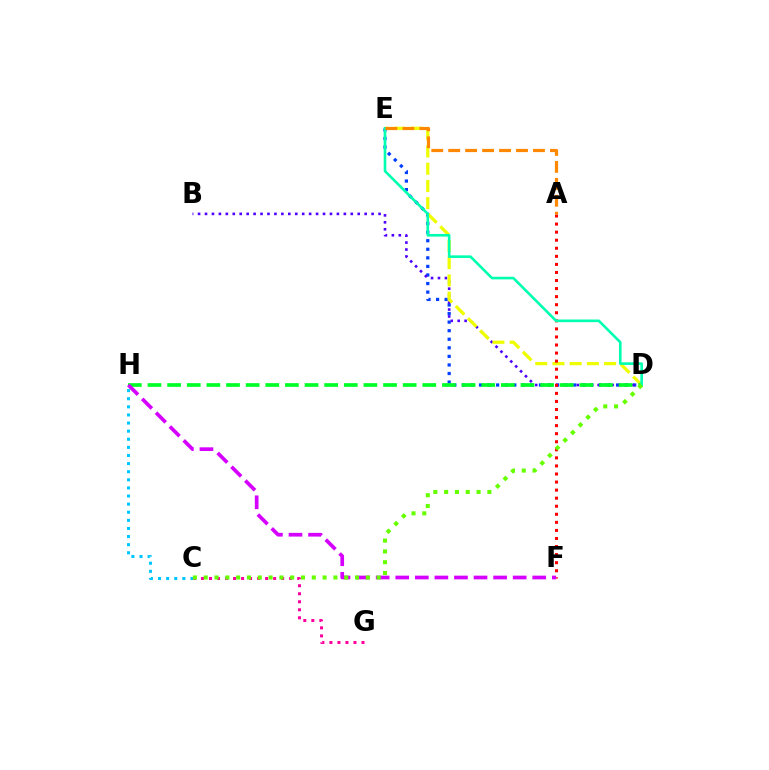{('C', 'H'): [{'color': '#00c7ff', 'line_style': 'dotted', 'thickness': 2.2}], ('D', 'E'): [{'color': '#003fff', 'line_style': 'dotted', 'thickness': 2.33}, {'color': '#eeff00', 'line_style': 'dashed', 'thickness': 2.34}, {'color': '#00ffaf', 'line_style': 'solid', 'thickness': 1.89}], ('B', 'D'): [{'color': '#4f00ff', 'line_style': 'dotted', 'thickness': 1.89}], ('C', 'G'): [{'color': '#ff00a0', 'line_style': 'dotted', 'thickness': 2.18}], ('D', 'H'): [{'color': '#00ff27', 'line_style': 'dashed', 'thickness': 2.67}], ('A', 'F'): [{'color': '#ff0000', 'line_style': 'dotted', 'thickness': 2.19}], ('F', 'H'): [{'color': '#d600ff', 'line_style': 'dashed', 'thickness': 2.66}], ('A', 'E'): [{'color': '#ff8800', 'line_style': 'dashed', 'thickness': 2.3}], ('C', 'D'): [{'color': '#66ff00', 'line_style': 'dotted', 'thickness': 2.94}]}